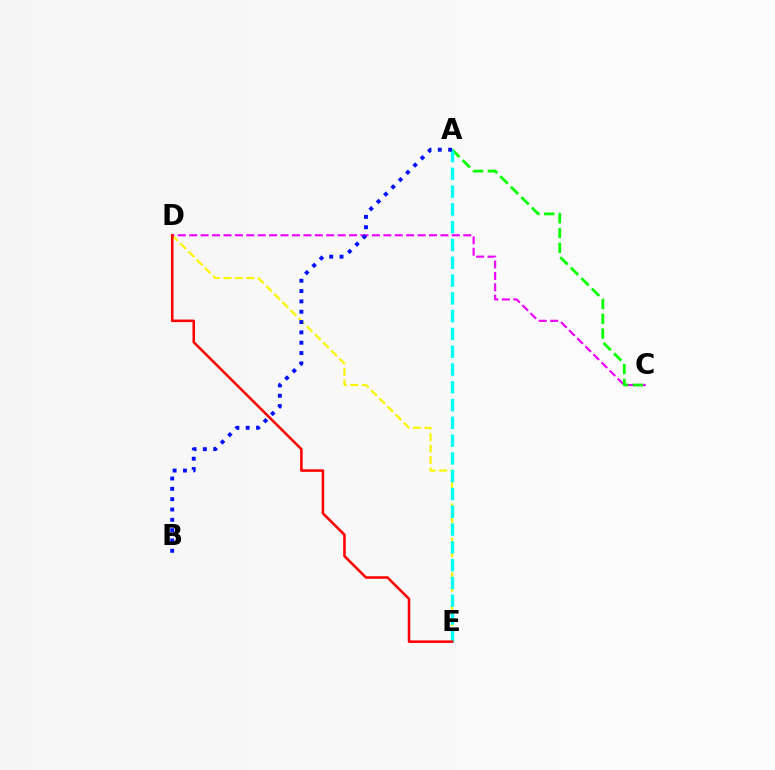{('D', 'E'): [{'color': '#fcf500', 'line_style': 'dashed', 'thickness': 1.56}, {'color': '#ff0000', 'line_style': 'solid', 'thickness': 1.83}], ('C', 'D'): [{'color': '#ee00ff', 'line_style': 'dashed', 'thickness': 1.55}], ('A', 'C'): [{'color': '#08ff00', 'line_style': 'dashed', 'thickness': 2.01}], ('A', 'E'): [{'color': '#00fff6', 'line_style': 'dashed', 'thickness': 2.42}], ('A', 'B'): [{'color': '#0010ff', 'line_style': 'dotted', 'thickness': 2.81}]}